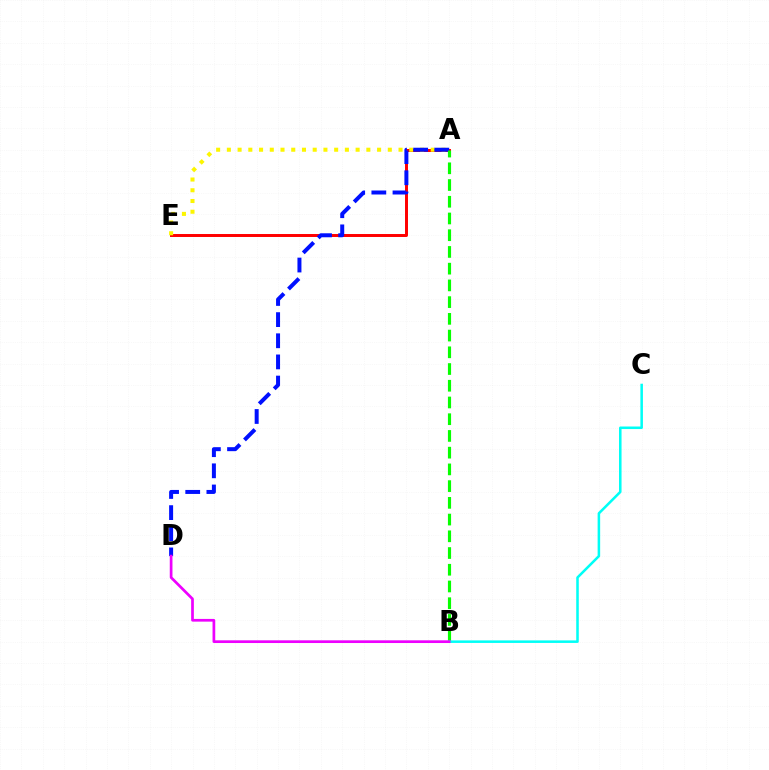{('A', 'E'): [{'color': '#ff0000', 'line_style': 'solid', 'thickness': 2.14}, {'color': '#fcf500', 'line_style': 'dotted', 'thickness': 2.92}], ('A', 'D'): [{'color': '#0010ff', 'line_style': 'dashed', 'thickness': 2.87}], ('A', 'B'): [{'color': '#08ff00', 'line_style': 'dashed', 'thickness': 2.27}], ('B', 'C'): [{'color': '#00fff6', 'line_style': 'solid', 'thickness': 1.83}], ('B', 'D'): [{'color': '#ee00ff', 'line_style': 'solid', 'thickness': 1.95}]}